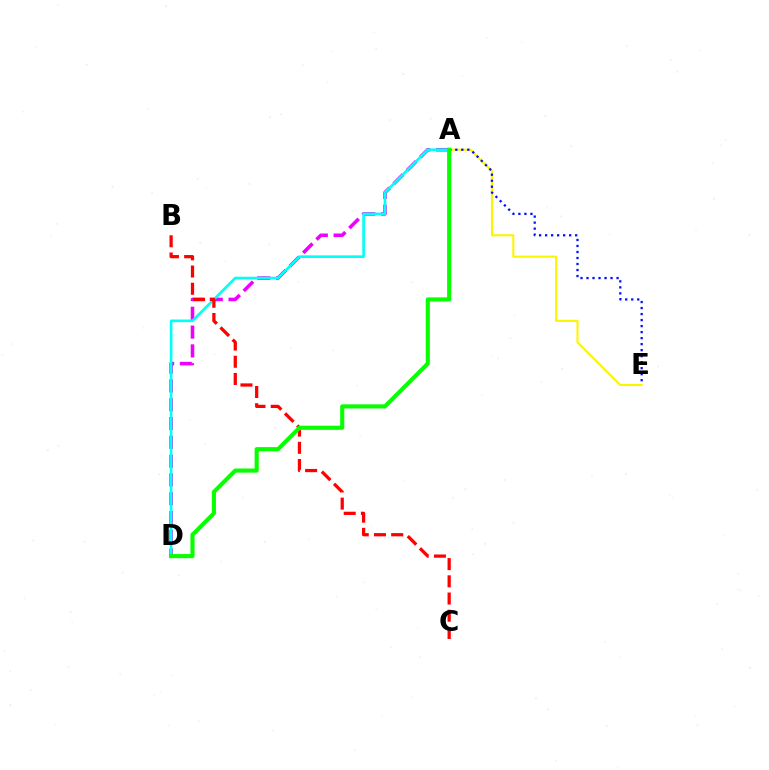{('A', 'E'): [{'color': '#fcf500', 'line_style': 'solid', 'thickness': 1.51}, {'color': '#0010ff', 'line_style': 'dotted', 'thickness': 1.63}], ('A', 'D'): [{'color': '#ee00ff', 'line_style': 'dashed', 'thickness': 2.55}, {'color': '#00fff6', 'line_style': 'solid', 'thickness': 1.91}, {'color': '#08ff00', 'line_style': 'solid', 'thickness': 2.96}], ('B', 'C'): [{'color': '#ff0000', 'line_style': 'dashed', 'thickness': 2.34}]}